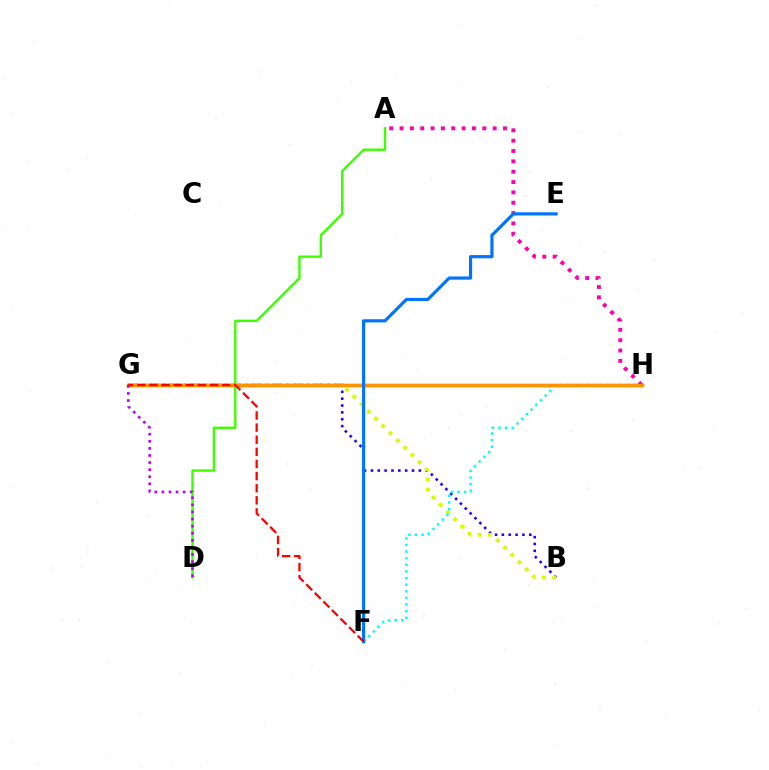{('B', 'G'): [{'color': '#2500ff', 'line_style': 'dotted', 'thickness': 1.86}, {'color': '#d1ff00', 'line_style': 'dotted', 'thickness': 2.79}], ('G', 'H'): [{'color': '#00ff5c', 'line_style': 'solid', 'thickness': 2.37}, {'color': '#ff9400', 'line_style': 'solid', 'thickness': 2.49}], ('A', 'D'): [{'color': '#3dff00', 'line_style': 'solid', 'thickness': 1.72}], ('F', 'H'): [{'color': '#00fff6', 'line_style': 'dotted', 'thickness': 1.8}], ('A', 'H'): [{'color': '#ff00ac', 'line_style': 'dotted', 'thickness': 2.81}], ('E', 'F'): [{'color': '#0074ff', 'line_style': 'solid', 'thickness': 2.29}], ('D', 'G'): [{'color': '#b900ff', 'line_style': 'dotted', 'thickness': 1.93}], ('F', 'G'): [{'color': '#ff0000', 'line_style': 'dashed', 'thickness': 1.65}]}